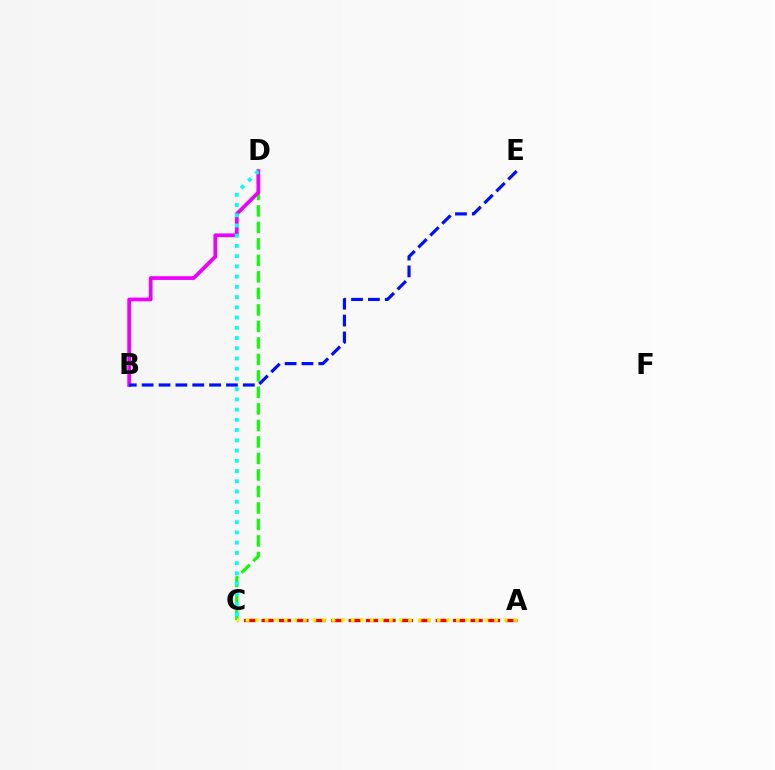{('C', 'D'): [{'color': '#08ff00', 'line_style': 'dashed', 'thickness': 2.24}, {'color': '#00fff6', 'line_style': 'dotted', 'thickness': 2.78}], ('A', 'C'): [{'color': '#ff0000', 'line_style': 'dashed', 'thickness': 2.37}, {'color': '#fcf500', 'line_style': 'dotted', 'thickness': 2.6}], ('B', 'D'): [{'color': '#ee00ff', 'line_style': 'solid', 'thickness': 2.68}], ('B', 'E'): [{'color': '#0010ff', 'line_style': 'dashed', 'thickness': 2.29}]}